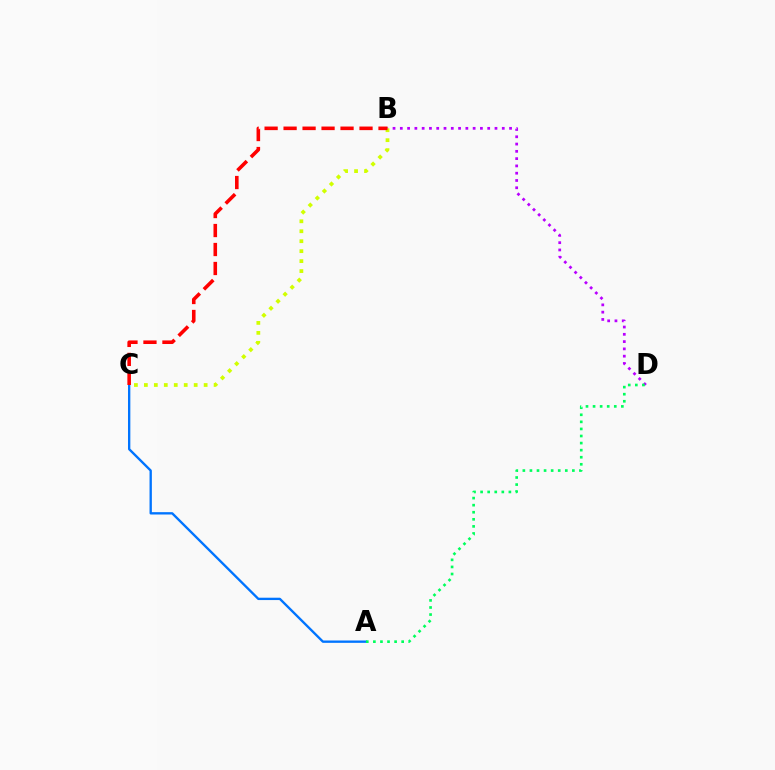{('B', 'D'): [{'color': '#b900ff', 'line_style': 'dotted', 'thickness': 1.98}], ('A', 'C'): [{'color': '#0074ff', 'line_style': 'solid', 'thickness': 1.69}], ('A', 'D'): [{'color': '#00ff5c', 'line_style': 'dotted', 'thickness': 1.92}], ('B', 'C'): [{'color': '#d1ff00', 'line_style': 'dotted', 'thickness': 2.71}, {'color': '#ff0000', 'line_style': 'dashed', 'thickness': 2.58}]}